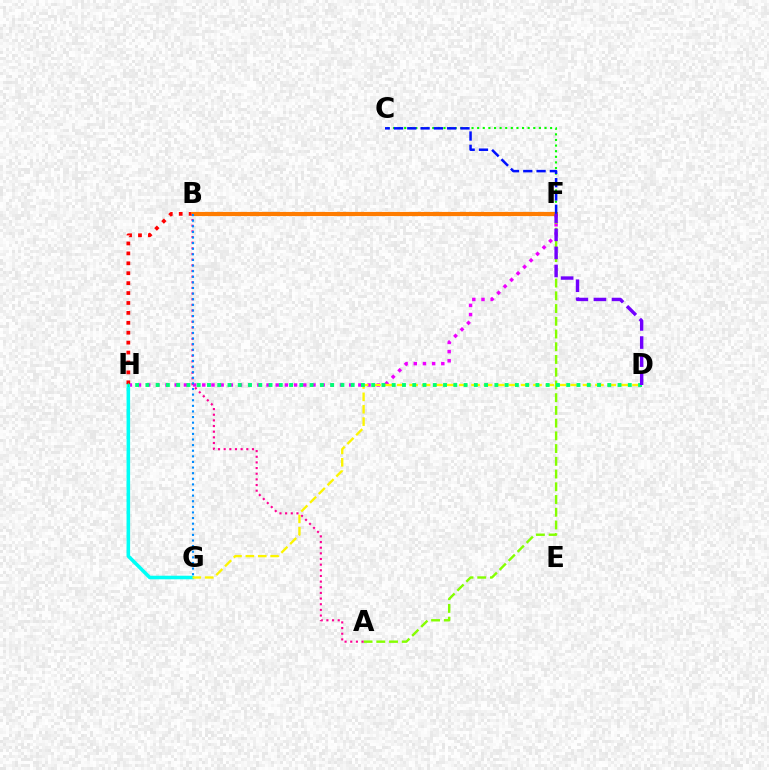{('F', 'H'): [{'color': '#ee00ff', 'line_style': 'dotted', 'thickness': 2.49}], ('G', 'H'): [{'color': '#00fff6', 'line_style': 'solid', 'thickness': 2.56}], ('D', 'G'): [{'color': '#fcf500', 'line_style': 'dashed', 'thickness': 1.68}], ('C', 'F'): [{'color': '#08ff00', 'line_style': 'dotted', 'thickness': 1.53}, {'color': '#0010ff', 'line_style': 'dashed', 'thickness': 1.81}], ('A', 'F'): [{'color': '#84ff00', 'line_style': 'dashed', 'thickness': 1.73}], ('B', 'H'): [{'color': '#ff0000', 'line_style': 'dotted', 'thickness': 2.69}], ('B', 'F'): [{'color': '#ff7c00', 'line_style': 'solid', 'thickness': 2.99}], ('A', 'B'): [{'color': '#ff0094', 'line_style': 'dotted', 'thickness': 1.54}], ('D', 'H'): [{'color': '#00ff74', 'line_style': 'dotted', 'thickness': 2.79}], ('D', 'F'): [{'color': '#7200ff', 'line_style': 'dashed', 'thickness': 2.46}], ('B', 'G'): [{'color': '#008cff', 'line_style': 'dotted', 'thickness': 1.52}]}